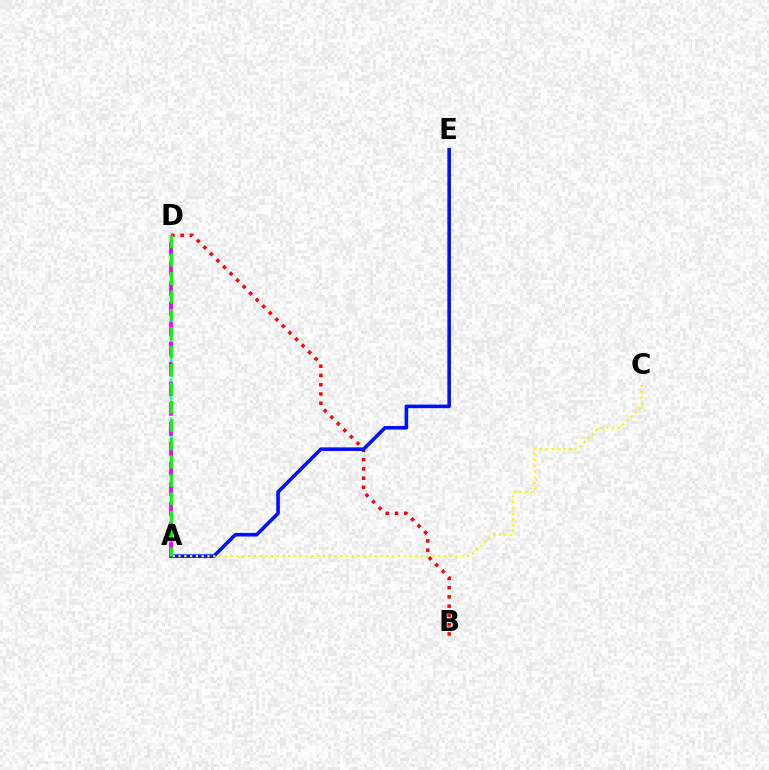{('B', 'D'): [{'color': '#ff0000', 'line_style': 'dotted', 'thickness': 2.52}], ('A', 'E'): [{'color': '#0010ff', 'line_style': 'solid', 'thickness': 2.58}], ('A', 'D'): [{'color': '#00fff6', 'line_style': 'dashed', 'thickness': 1.77}, {'color': '#ee00ff', 'line_style': 'dashed', 'thickness': 2.72}, {'color': '#08ff00', 'line_style': 'dashed', 'thickness': 2.49}], ('A', 'C'): [{'color': '#fcf500', 'line_style': 'dotted', 'thickness': 1.57}]}